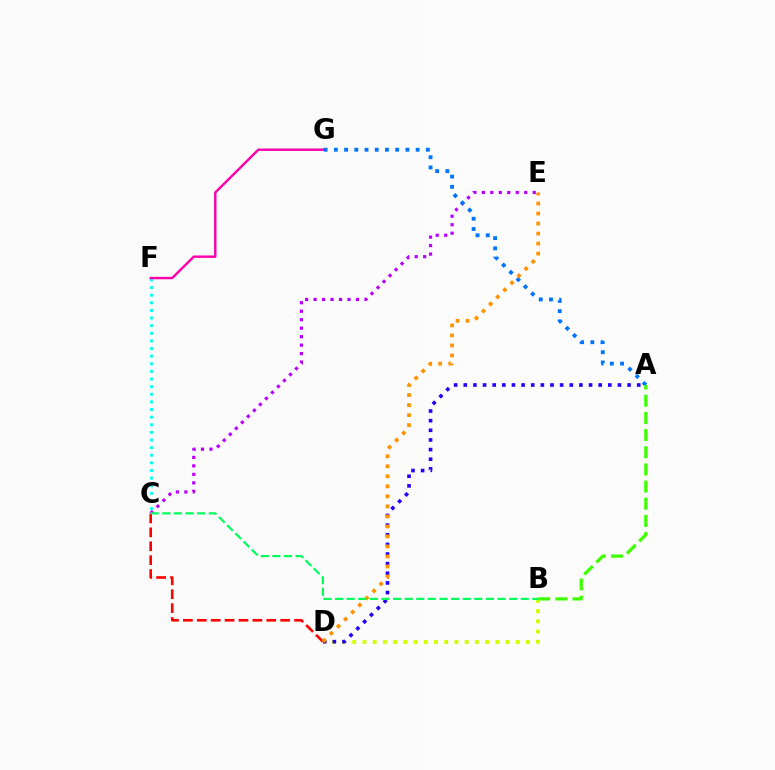{('B', 'D'): [{'color': '#d1ff00', 'line_style': 'dotted', 'thickness': 2.78}], ('C', 'E'): [{'color': '#b900ff', 'line_style': 'dotted', 'thickness': 2.3}], ('C', 'D'): [{'color': '#ff0000', 'line_style': 'dashed', 'thickness': 1.89}], ('C', 'F'): [{'color': '#00fff6', 'line_style': 'dotted', 'thickness': 2.07}], ('A', 'G'): [{'color': '#0074ff', 'line_style': 'dotted', 'thickness': 2.78}], ('F', 'G'): [{'color': '#ff00ac', 'line_style': 'solid', 'thickness': 1.74}], ('A', 'B'): [{'color': '#3dff00', 'line_style': 'dashed', 'thickness': 2.33}], ('A', 'D'): [{'color': '#2500ff', 'line_style': 'dotted', 'thickness': 2.62}], ('D', 'E'): [{'color': '#ff9400', 'line_style': 'dotted', 'thickness': 2.72}], ('B', 'C'): [{'color': '#00ff5c', 'line_style': 'dashed', 'thickness': 1.58}]}